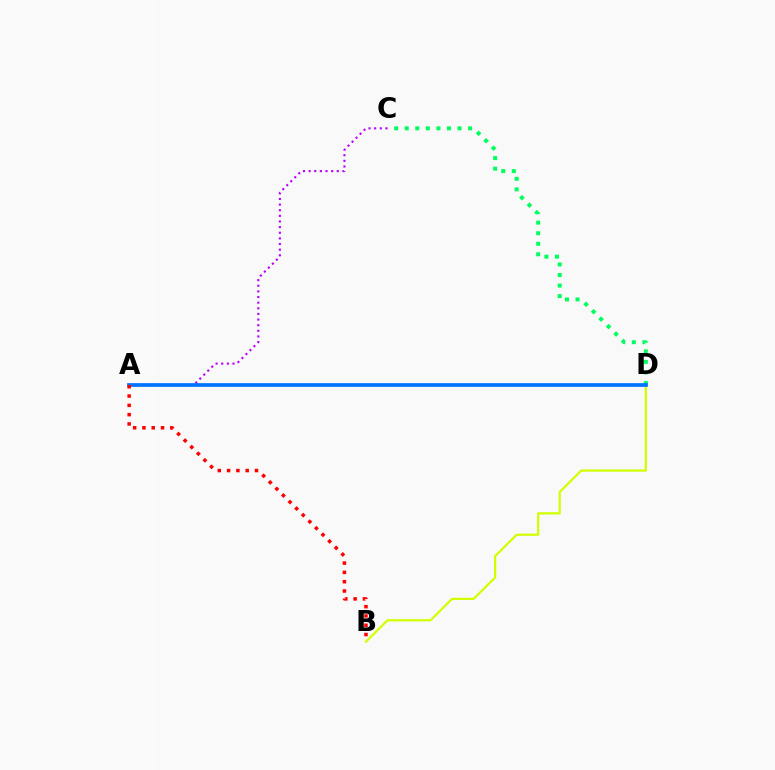{('C', 'D'): [{'color': '#00ff5c', 'line_style': 'dotted', 'thickness': 2.87}], ('B', 'D'): [{'color': '#d1ff00', 'line_style': 'solid', 'thickness': 1.6}], ('A', 'C'): [{'color': '#b900ff', 'line_style': 'dotted', 'thickness': 1.53}], ('A', 'D'): [{'color': '#0074ff', 'line_style': 'solid', 'thickness': 2.67}], ('A', 'B'): [{'color': '#ff0000', 'line_style': 'dotted', 'thickness': 2.53}]}